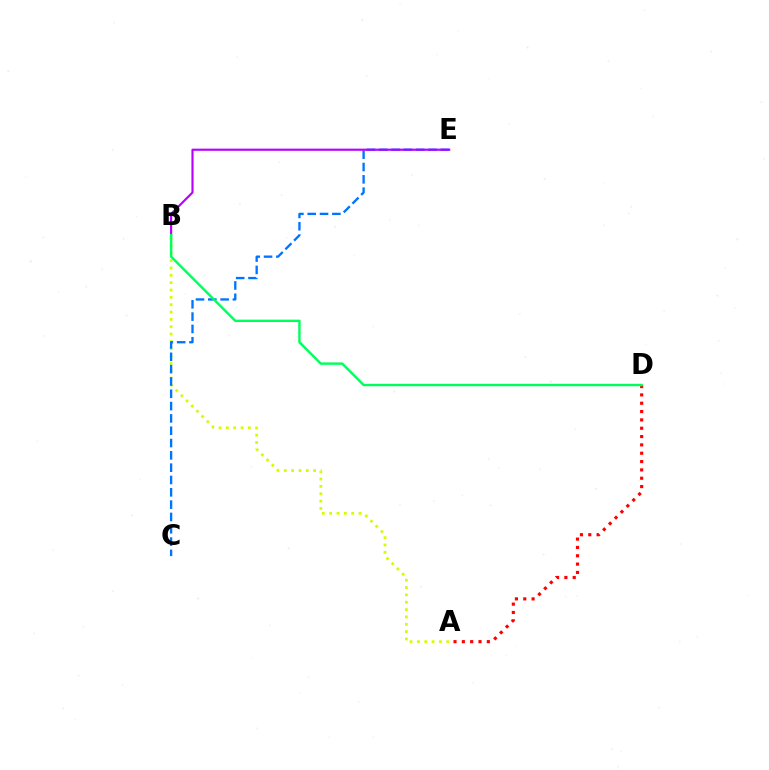{('A', 'B'): [{'color': '#d1ff00', 'line_style': 'dotted', 'thickness': 2.0}], ('A', 'D'): [{'color': '#ff0000', 'line_style': 'dotted', 'thickness': 2.26}], ('C', 'E'): [{'color': '#0074ff', 'line_style': 'dashed', 'thickness': 1.67}], ('B', 'E'): [{'color': '#b900ff', 'line_style': 'solid', 'thickness': 1.55}], ('B', 'D'): [{'color': '#00ff5c', 'line_style': 'solid', 'thickness': 1.73}]}